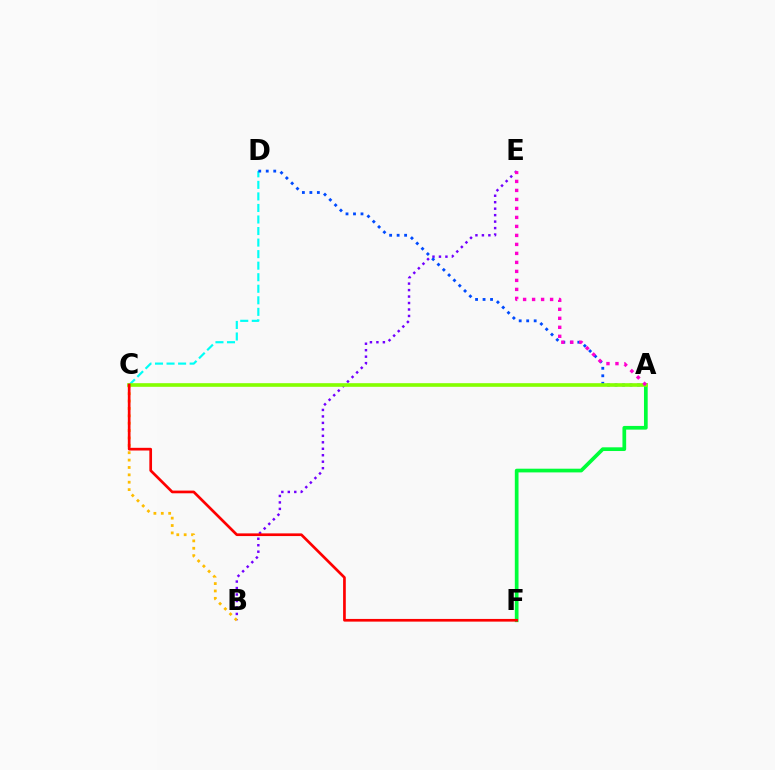{('C', 'D'): [{'color': '#00fff6', 'line_style': 'dashed', 'thickness': 1.57}], ('B', 'E'): [{'color': '#7200ff', 'line_style': 'dotted', 'thickness': 1.76}], ('A', 'D'): [{'color': '#004bff', 'line_style': 'dotted', 'thickness': 2.04}], ('B', 'C'): [{'color': '#ffbd00', 'line_style': 'dotted', 'thickness': 2.0}], ('A', 'F'): [{'color': '#00ff39', 'line_style': 'solid', 'thickness': 2.67}], ('A', 'C'): [{'color': '#84ff00', 'line_style': 'solid', 'thickness': 2.61}], ('A', 'E'): [{'color': '#ff00cf', 'line_style': 'dotted', 'thickness': 2.44}], ('C', 'F'): [{'color': '#ff0000', 'line_style': 'solid', 'thickness': 1.94}]}